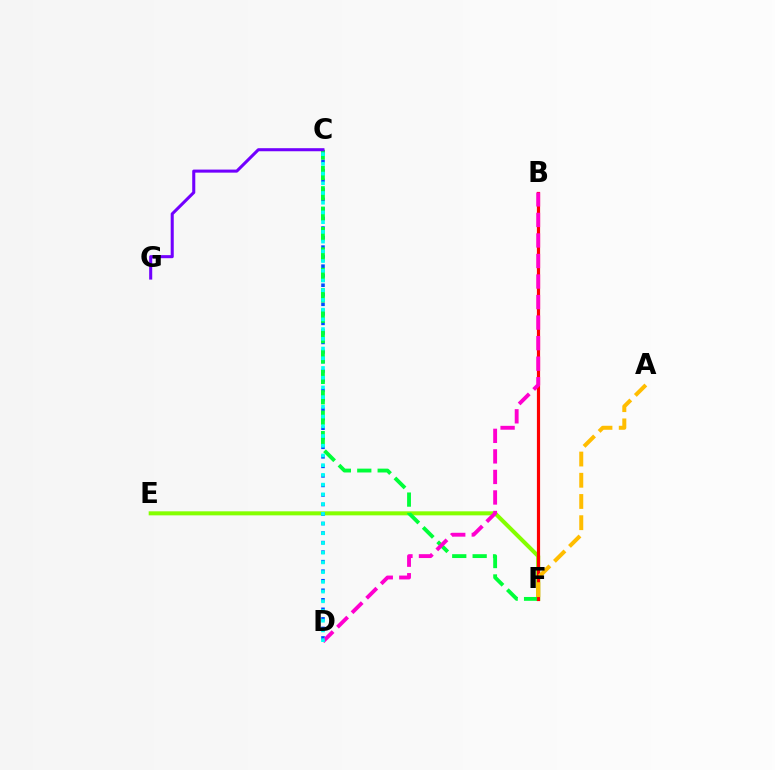{('E', 'F'): [{'color': '#84ff00', 'line_style': 'solid', 'thickness': 2.9}], ('C', 'D'): [{'color': '#004bff', 'line_style': 'dotted', 'thickness': 2.59}, {'color': '#00fff6', 'line_style': 'dotted', 'thickness': 2.64}], ('C', 'F'): [{'color': '#00ff39', 'line_style': 'dashed', 'thickness': 2.77}], ('C', 'G'): [{'color': '#7200ff', 'line_style': 'solid', 'thickness': 2.2}], ('B', 'F'): [{'color': '#ff0000', 'line_style': 'solid', 'thickness': 2.29}], ('B', 'D'): [{'color': '#ff00cf', 'line_style': 'dashed', 'thickness': 2.79}], ('A', 'F'): [{'color': '#ffbd00', 'line_style': 'dashed', 'thickness': 2.88}]}